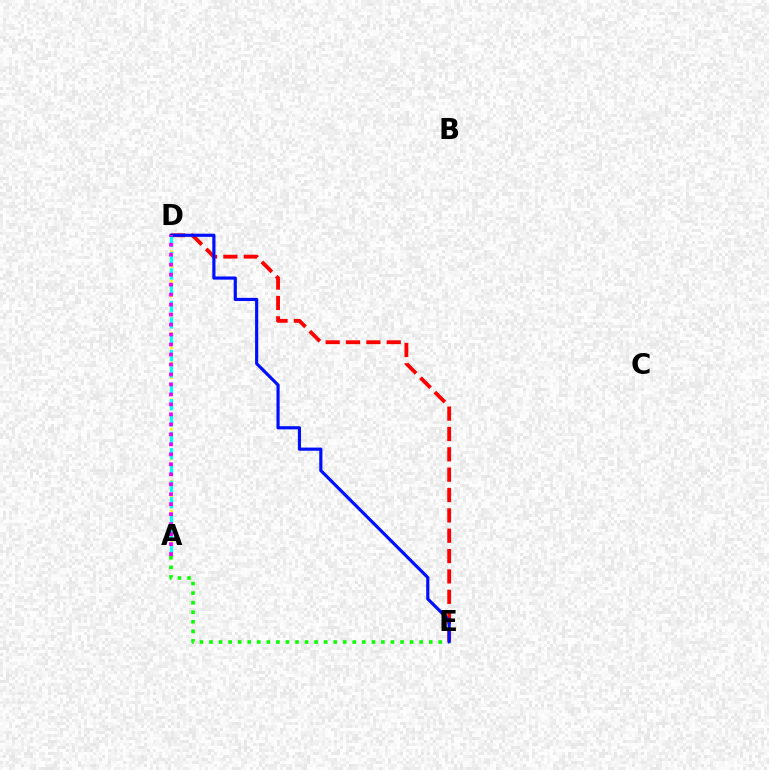{('D', 'E'): [{'color': '#ff0000', 'line_style': 'dashed', 'thickness': 2.76}, {'color': '#0010ff', 'line_style': 'solid', 'thickness': 2.28}], ('A', 'D'): [{'color': '#fcf500', 'line_style': 'dotted', 'thickness': 2.01}, {'color': '#00fff6', 'line_style': 'dashed', 'thickness': 2.22}, {'color': '#ee00ff', 'line_style': 'dotted', 'thickness': 2.71}], ('A', 'E'): [{'color': '#08ff00', 'line_style': 'dotted', 'thickness': 2.6}]}